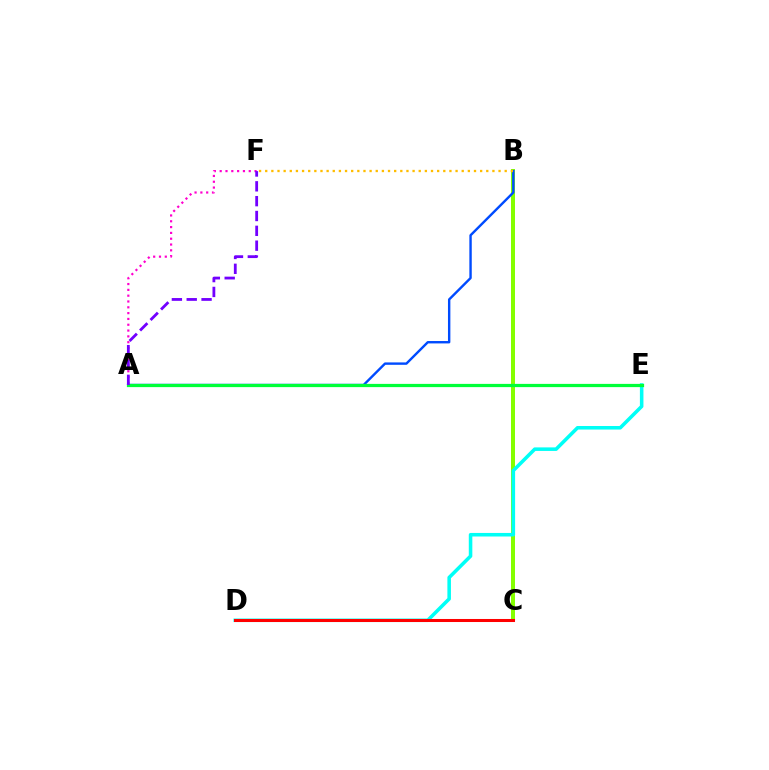{('B', 'C'): [{'color': '#84ff00', 'line_style': 'solid', 'thickness': 2.87}], ('D', 'E'): [{'color': '#00fff6', 'line_style': 'solid', 'thickness': 2.56}], ('A', 'B'): [{'color': '#004bff', 'line_style': 'solid', 'thickness': 1.73}], ('A', 'F'): [{'color': '#ff00cf', 'line_style': 'dotted', 'thickness': 1.58}, {'color': '#7200ff', 'line_style': 'dashed', 'thickness': 2.02}], ('C', 'D'): [{'color': '#ff0000', 'line_style': 'solid', 'thickness': 2.19}], ('A', 'E'): [{'color': '#00ff39', 'line_style': 'solid', 'thickness': 2.33}], ('B', 'F'): [{'color': '#ffbd00', 'line_style': 'dotted', 'thickness': 1.67}]}